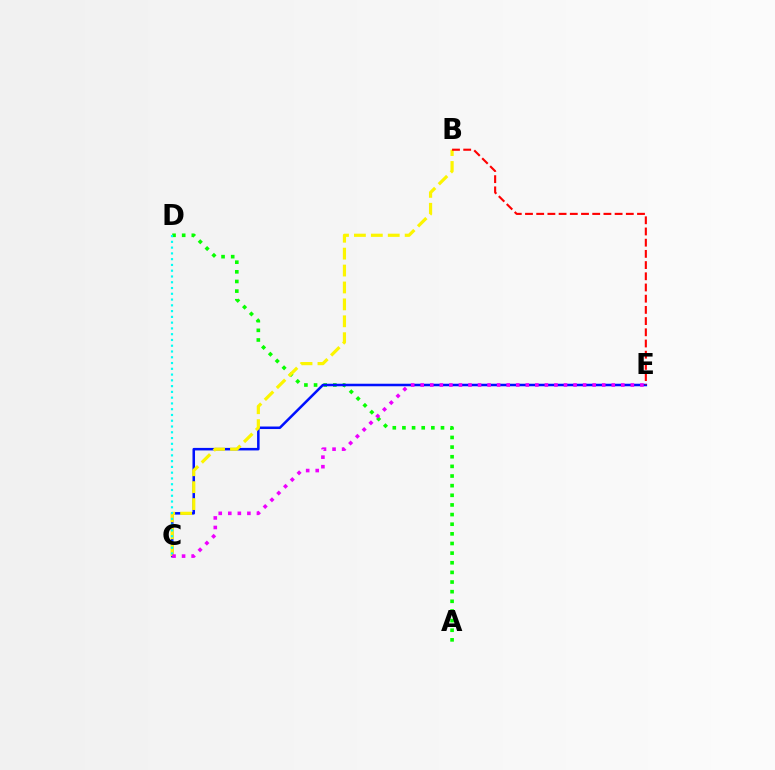{('A', 'D'): [{'color': '#08ff00', 'line_style': 'dotted', 'thickness': 2.62}], ('C', 'E'): [{'color': '#0010ff', 'line_style': 'solid', 'thickness': 1.82}, {'color': '#ee00ff', 'line_style': 'dotted', 'thickness': 2.6}], ('B', 'C'): [{'color': '#fcf500', 'line_style': 'dashed', 'thickness': 2.3}], ('B', 'E'): [{'color': '#ff0000', 'line_style': 'dashed', 'thickness': 1.52}], ('C', 'D'): [{'color': '#00fff6', 'line_style': 'dotted', 'thickness': 1.57}]}